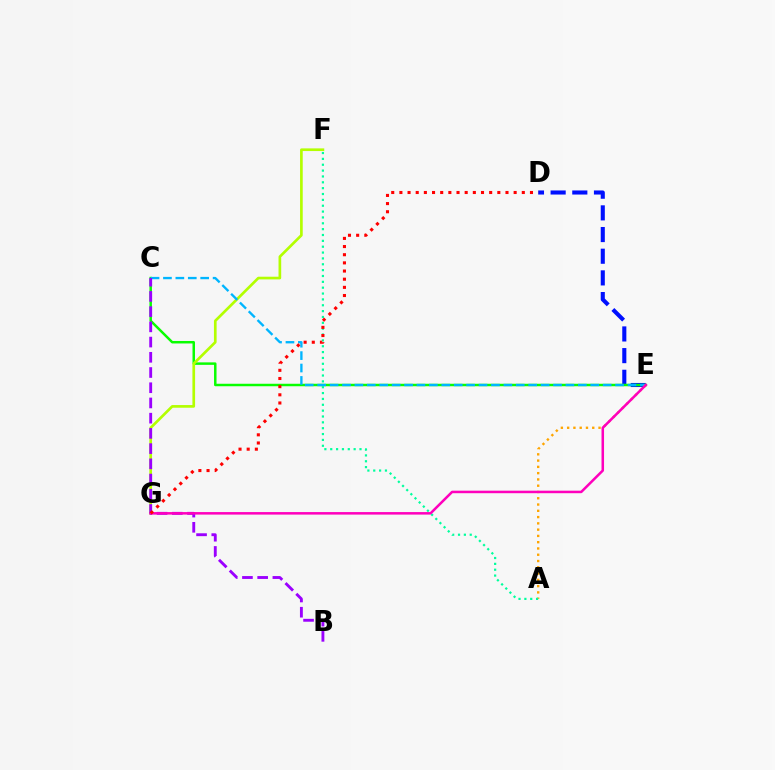{('D', 'E'): [{'color': '#0010ff', 'line_style': 'dashed', 'thickness': 2.94}], ('C', 'E'): [{'color': '#08ff00', 'line_style': 'solid', 'thickness': 1.79}, {'color': '#00b5ff', 'line_style': 'dashed', 'thickness': 1.69}], ('F', 'G'): [{'color': '#b3ff00', 'line_style': 'solid', 'thickness': 1.92}], ('A', 'E'): [{'color': '#ffa500', 'line_style': 'dotted', 'thickness': 1.71}], ('A', 'F'): [{'color': '#00ff9d', 'line_style': 'dotted', 'thickness': 1.59}], ('B', 'C'): [{'color': '#9b00ff', 'line_style': 'dashed', 'thickness': 2.07}], ('E', 'G'): [{'color': '#ff00bd', 'line_style': 'solid', 'thickness': 1.82}], ('D', 'G'): [{'color': '#ff0000', 'line_style': 'dotted', 'thickness': 2.22}]}